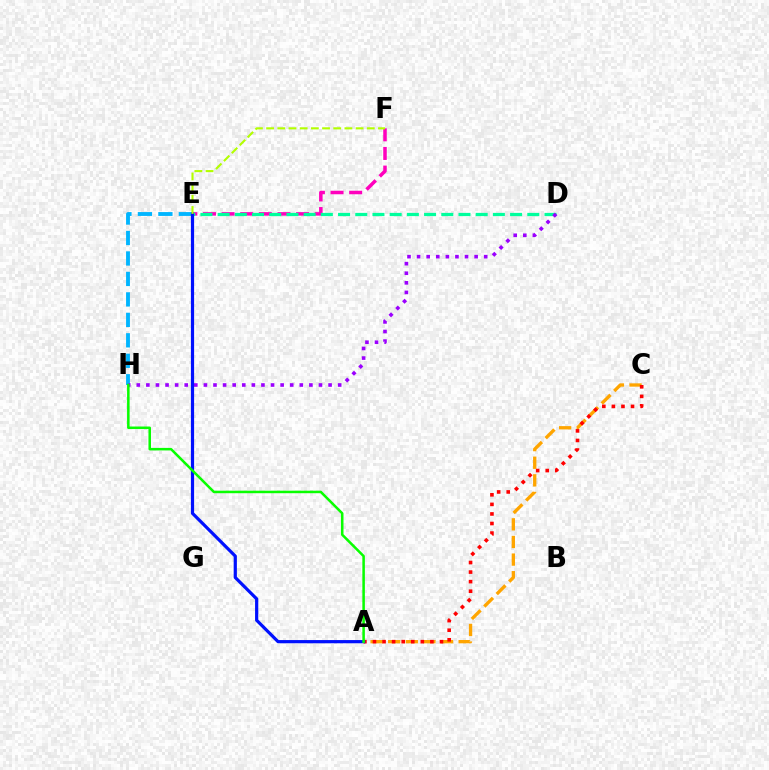{('A', 'C'): [{'color': '#ffa500', 'line_style': 'dashed', 'thickness': 2.39}, {'color': '#ff0000', 'line_style': 'dotted', 'thickness': 2.6}], ('E', 'H'): [{'color': '#00b5ff', 'line_style': 'dashed', 'thickness': 2.78}], ('E', 'F'): [{'color': '#ff00bd', 'line_style': 'dashed', 'thickness': 2.53}, {'color': '#b3ff00', 'line_style': 'dashed', 'thickness': 1.52}], ('D', 'E'): [{'color': '#00ff9d', 'line_style': 'dashed', 'thickness': 2.34}], ('D', 'H'): [{'color': '#9b00ff', 'line_style': 'dotted', 'thickness': 2.61}], ('A', 'E'): [{'color': '#0010ff', 'line_style': 'solid', 'thickness': 2.31}], ('A', 'H'): [{'color': '#08ff00', 'line_style': 'solid', 'thickness': 1.82}]}